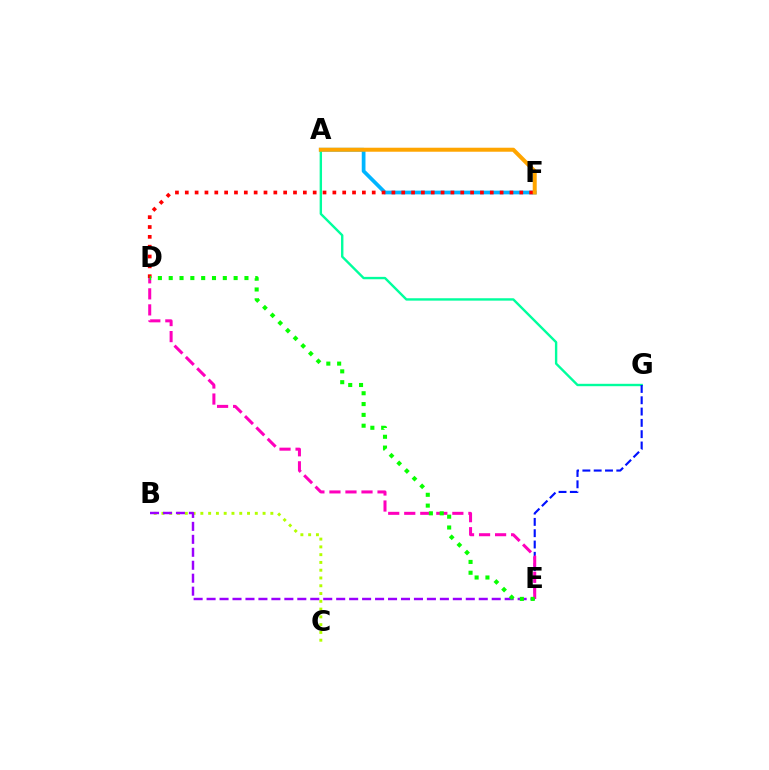{('B', 'C'): [{'color': '#b3ff00', 'line_style': 'dotted', 'thickness': 2.11}], ('B', 'E'): [{'color': '#9b00ff', 'line_style': 'dashed', 'thickness': 1.76}], ('A', 'F'): [{'color': '#00b5ff', 'line_style': 'solid', 'thickness': 2.68}, {'color': '#ffa500', 'line_style': 'solid', 'thickness': 2.88}], ('D', 'F'): [{'color': '#ff0000', 'line_style': 'dotted', 'thickness': 2.67}], ('A', 'G'): [{'color': '#00ff9d', 'line_style': 'solid', 'thickness': 1.72}], ('E', 'G'): [{'color': '#0010ff', 'line_style': 'dashed', 'thickness': 1.54}], ('D', 'E'): [{'color': '#ff00bd', 'line_style': 'dashed', 'thickness': 2.18}, {'color': '#08ff00', 'line_style': 'dotted', 'thickness': 2.94}]}